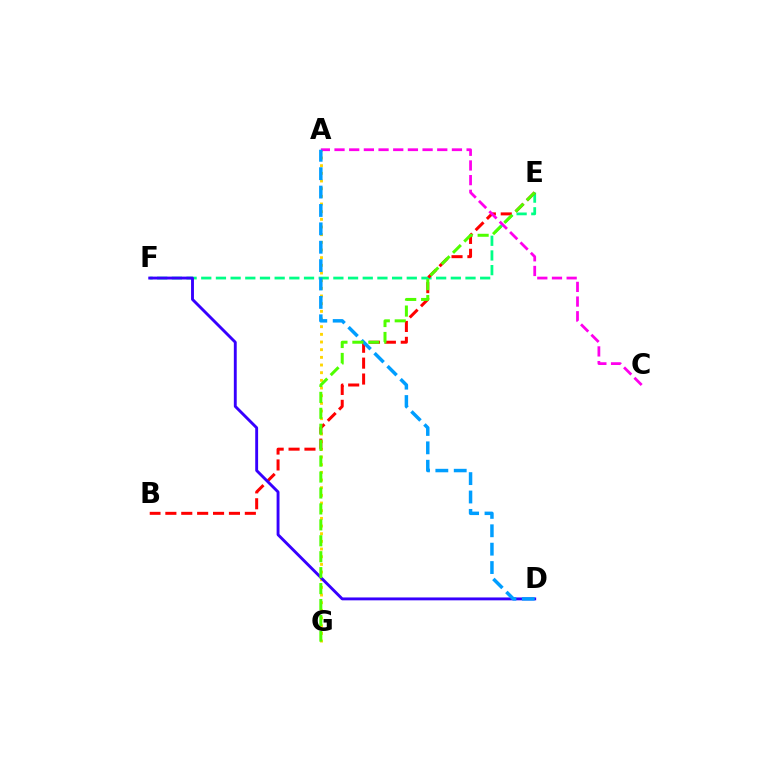{('E', 'F'): [{'color': '#00ff86', 'line_style': 'dashed', 'thickness': 1.99}], ('A', 'G'): [{'color': '#ffd500', 'line_style': 'dotted', 'thickness': 2.08}], ('B', 'E'): [{'color': '#ff0000', 'line_style': 'dashed', 'thickness': 2.16}], ('D', 'F'): [{'color': '#3700ff', 'line_style': 'solid', 'thickness': 2.08}], ('A', 'C'): [{'color': '#ff00ed', 'line_style': 'dashed', 'thickness': 1.99}], ('A', 'D'): [{'color': '#009eff', 'line_style': 'dashed', 'thickness': 2.5}], ('E', 'G'): [{'color': '#4fff00', 'line_style': 'dashed', 'thickness': 2.16}]}